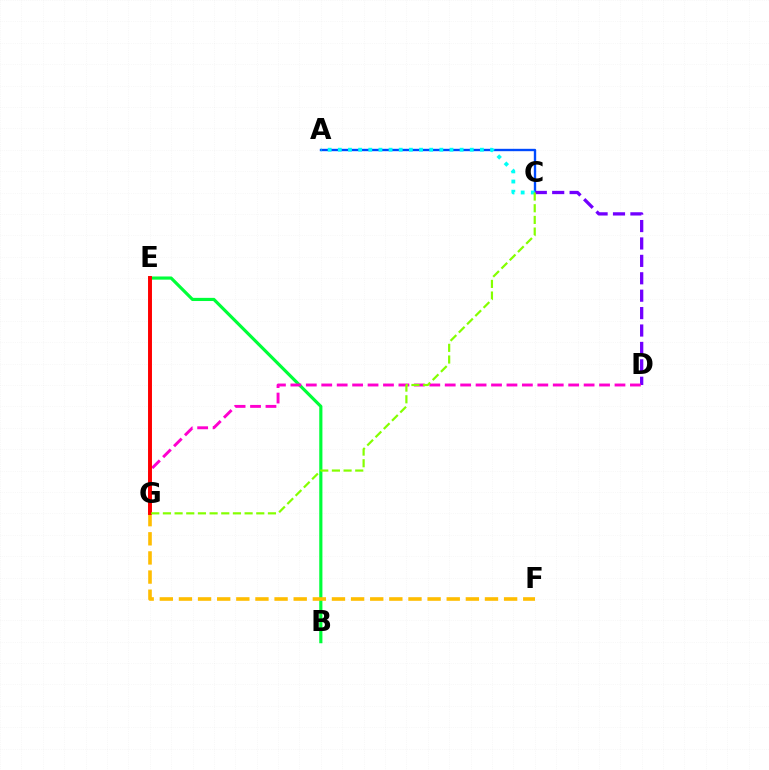{('A', 'C'): [{'color': '#004bff', 'line_style': 'solid', 'thickness': 1.7}, {'color': '#00fff6', 'line_style': 'dotted', 'thickness': 2.76}], ('B', 'E'): [{'color': '#00ff39', 'line_style': 'solid', 'thickness': 2.28}], ('C', 'D'): [{'color': '#7200ff', 'line_style': 'dashed', 'thickness': 2.37}], ('F', 'G'): [{'color': '#ffbd00', 'line_style': 'dashed', 'thickness': 2.6}], ('D', 'G'): [{'color': '#ff00cf', 'line_style': 'dashed', 'thickness': 2.1}], ('E', 'G'): [{'color': '#ff0000', 'line_style': 'solid', 'thickness': 2.83}], ('C', 'G'): [{'color': '#84ff00', 'line_style': 'dashed', 'thickness': 1.59}]}